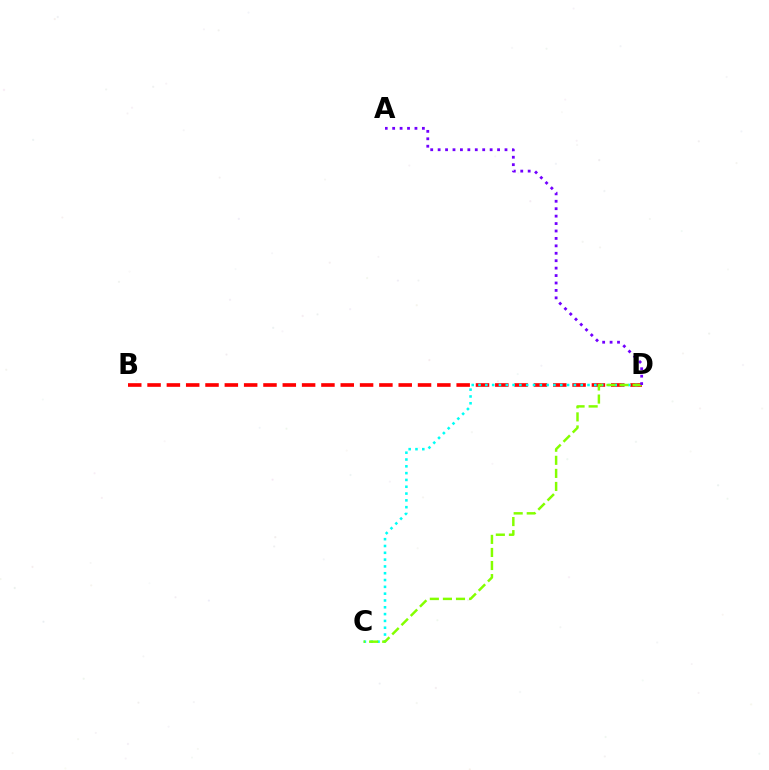{('B', 'D'): [{'color': '#ff0000', 'line_style': 'dashed', 'thickness': 2.62}], ('C', 'D'): [{'color': '#00fff6', 'line_style': 'dotted', 'thickness': 1.85}, {'color': '#84ff00', 'line_style': 'dashed', 'thickness': 1.78}], ('A', 'D'): [{'color': '#7200ff', 'line_style': 'dotted', 'thickness': 2.02}]}